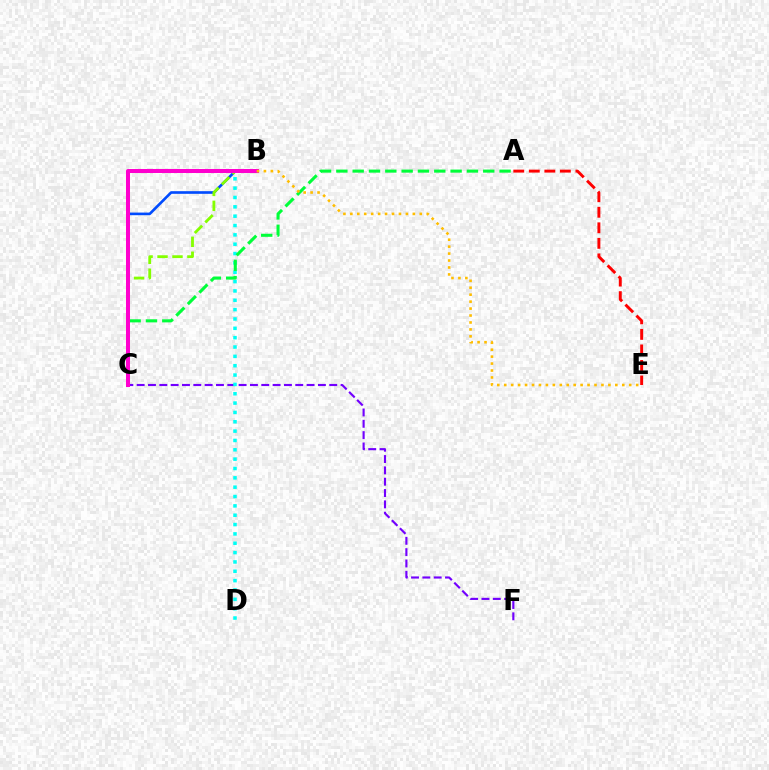{('B', 'C'): [{'color': '#004bff', 'line_style': 'solid', 'thickness': 1.9}, {'color': '#84ff00', 'line_style': 'dashed', 'thickness': 2.03}, {'color': '#ff00cf', 'line_style': 'solid', 'thickness': 2.88}], ('A', 'E'): [{'color': '#ff0000', 'line_style': 'dashed', 'thickness': 2.11}], ('C', 'F'): [{'color': '#7200ff', 'line_style': 'dashed', 'thickness': 1.54}], ('B', 'D'): [{'color': '#00fff6', 'line_style': 'dotted', 'thickness': 2.54}], ('A', 'C'): [{'color': '#00ff39', 'line_style': 'dashed', 'thickness': 2.22}], ('B', 'E'): [{'color': '#ffbd00', 'line_style': 'dotted', 'thickness': 1.89}]}